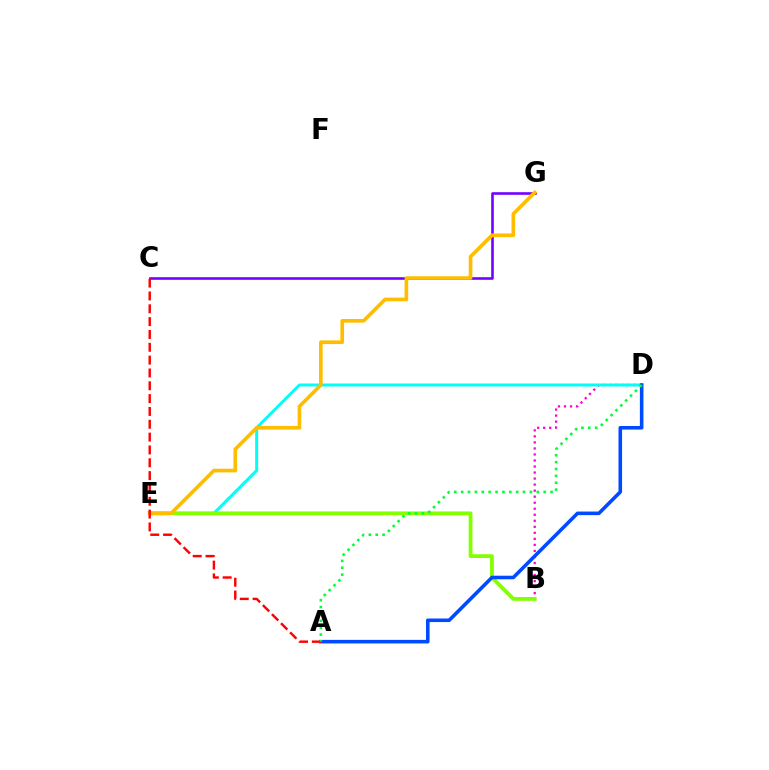{('B', 'D'): [{'color': '#ff00cf', 'line_style': 'dotted', 'thickness': 1.64}], ('D', 'E'): [{'color': '#00fff6', 'line_style': 'solid', 'thickness': 2.17}], ('B', 'E'): [{'color': '#84ff00', 'line_style': 'solid', 'thickness': 2.72}], ('A', 'D'): [{'color': '#004bff', 'line_style': 'solid', 'thickness': 2.57}, {'color': '#00ff39', 'line_style': 'dotted', 'thickness': 1.87}], ('C', 'G'): [{'color': '#7200ff', 'line_style': 'solid', 'thickness': 1.88}], ('E', 'G'): [{'color': '#ffbd00', 'line_style': 'solid', 'thickness': 2.63}], ('A', 'C'): [{'color': '#ff0000', 'line_style': 'dashed', 'thickness': 1.74}]}